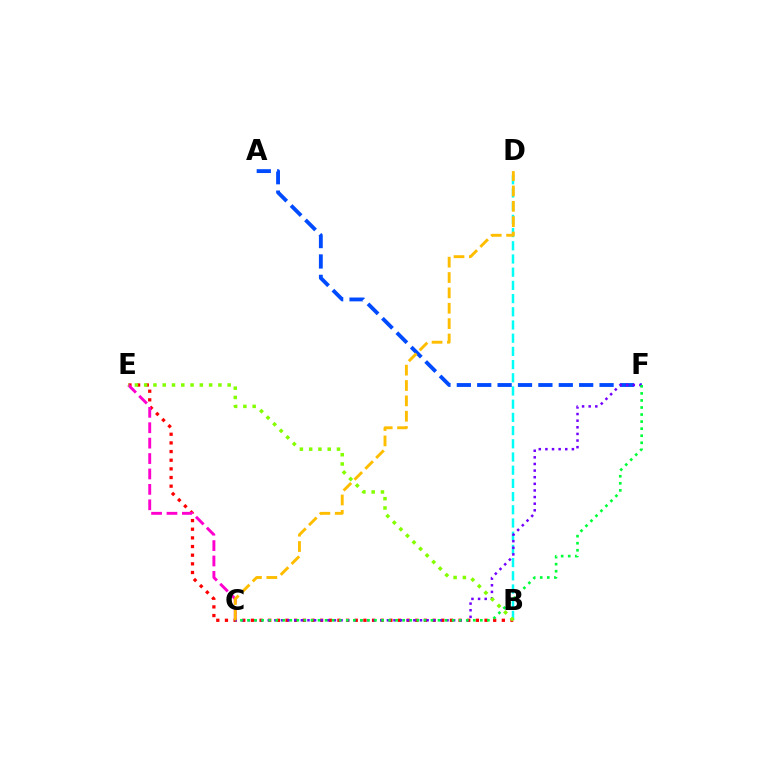{('B', 'E'): [{'color': '#ff0000', 'line_style': 'dotted', 'thickness': 2.35}, {'color': '#84ff00', 'line_style': 'dotted', 'thickness': 2.52}], ('C', 'E'): [{'color': '#ff00cf', 'line_style': 'dashed', 'thickness': 2.09}], ('B', 'D'): [{'color': '#00fff6', 'line_style': 'dashed', 'thickness': 1.79}], ('A', 'F'): [{'color': '#004bff', 'line_style': 'dashed', 'thickness': 2.77}], ('C', 'F'): [{'color': '#7200ff', 'line_style': 'dotted', 'thickness': 1.8}, {'color': '#00ff39', 'line_style': 'dotted', 'thickness': 1.92}], ('C', 'D'): [{'color': '#ffbd00', 'line_style': 'dashed', 'thickness': 2.09}]}